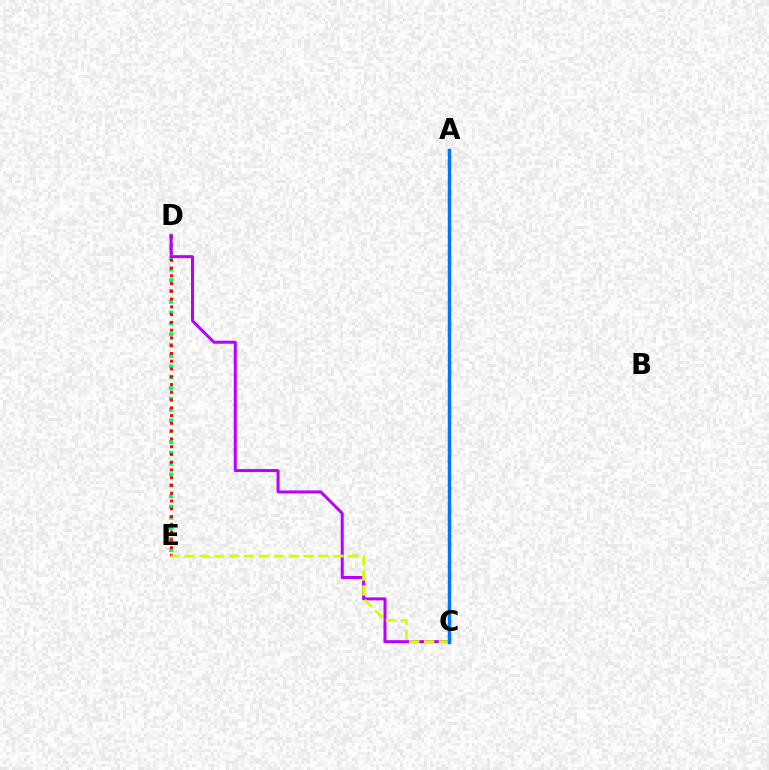{('D', 'E'): [{'color': '#00ff5c', 'line_style': 'dotted', 'thickness': 2.93}, {'color': '#ff0000', 'line_style': 'dotted', 'thickness': 2.11}], ('C', 'D'): [{'color': '#b900ff', 'line_style': 'solid', 'thickness': 2.16}], ('C', 'E'): [{'color': '#d1ff00', 'line_style': 'dashed', 'thickness': 2.02}], ('A', 'C'): [{'color': '#0074ff', 'line_style': 'solid', 'thickness': 2.49}]}